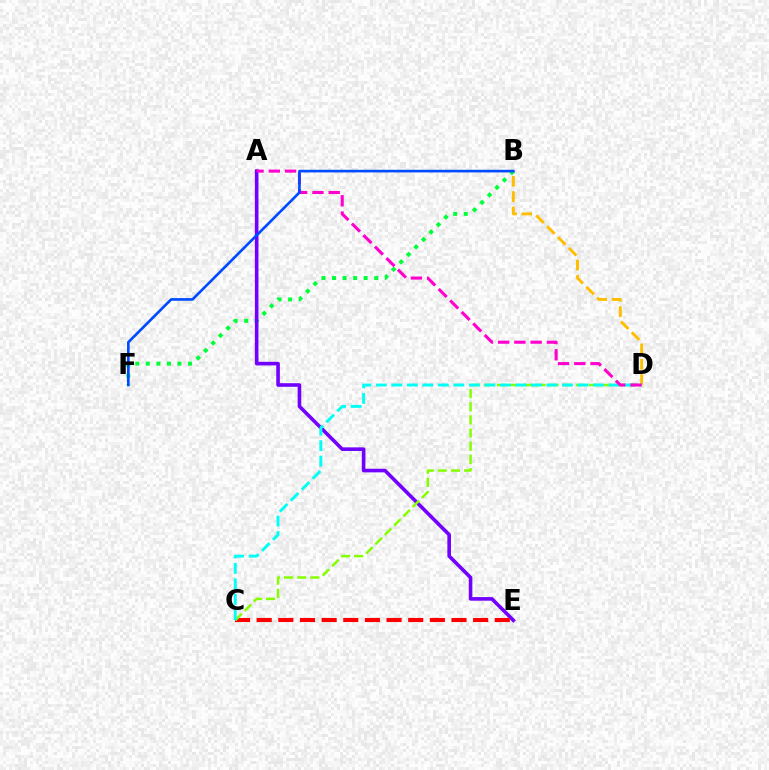{('B', 'F'): [{'color': '#00ff39', 'line_style': 'dotted', 'thickness': 2.87}, {'color': '#004bff', 'line_style': 'solid', 'thickness': 1.91}], ('B', 'D'): [{'color': '#ffbd00', 'line_style': 'dashed', 'thickness': 2.09}], ('A', 'E'): [{'color': '#7200ff', 'line_style': 'solid', 'thickness': 2.6}], ('C', 'E'): [{'color': '#ff0000', 'line_style': 'dashed', 'thickness': 2.94}], ('C', 'D'): [{'color': '#84ff00', 'line_style': 'dashed', 'thickness': 1.79}, {'color': '#00fff6', 'line_style': 'dashed', 'thickness': 2.11}], ('A', 'D'): [{'color': '#ff00cf', 'line_style': 'dashed', 'thickness': 2.21}]}